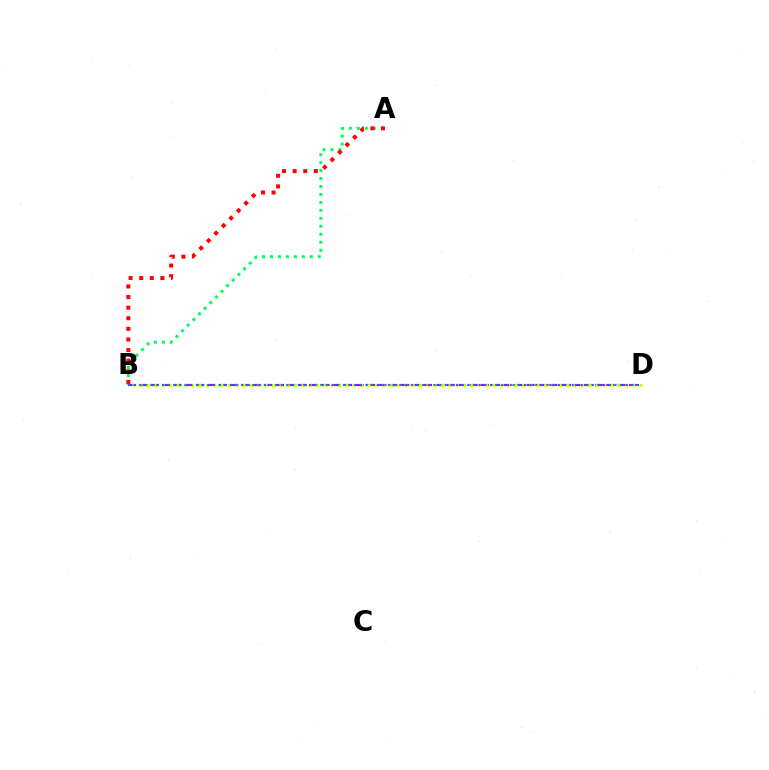{('B', 'D'): [{'color': '#b900ff', 'line_style': 'dashed', 'thickness': 1.55}, {'color': '#d1ff00', 'line_style': 'dotted', 'thickness': 2.0}, {'color': '#0074ff', 'line_style': 'dotted', 'thickness': 1.54}], ('A', 'B'): [{'color': '#00ff5c', 'line_style': 'dotted', 'thickness': 2.17}, {'color': '#ff0000', 'line_style': 'dotted', 'thickness': 2.88}]}